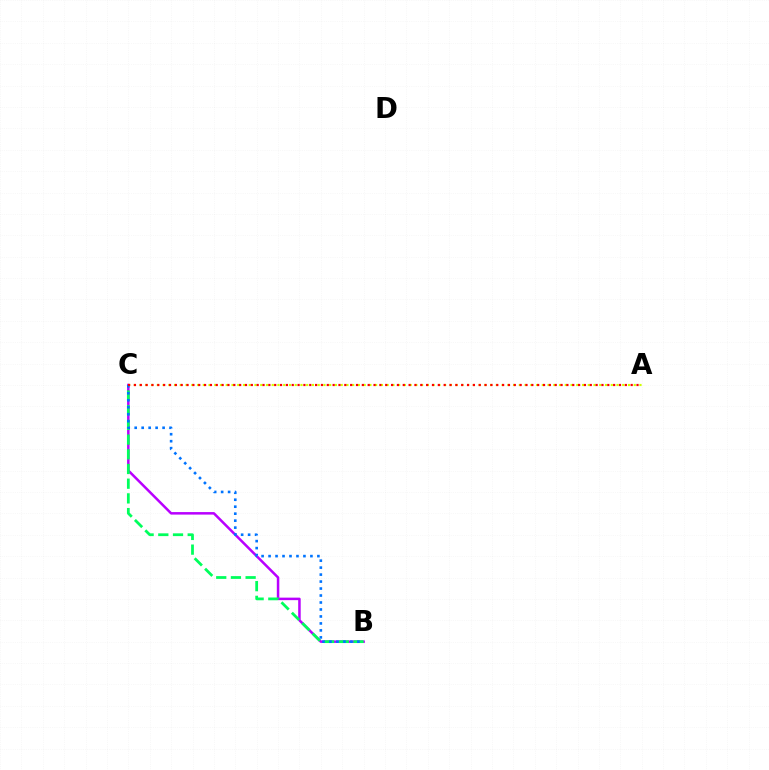{('B', 'C'): [{'color': '#b900ff', 'line_style': 'solid', 'thickness': 1.81}, {'color': '#00ff5c', 'line_style': 'dashed', 'thickness': 2.0}, {'color': '#0074ff', 'line_style': 'dotted', 'thickness': 1.9}], ('A', 'C'): [{'color': '#d1ff00', 'line_style': 'dotted', 'thickness': 1.56}, {'color': '#ff0000', 'line_style': 'dotted', 'thickness': 1.59}]}